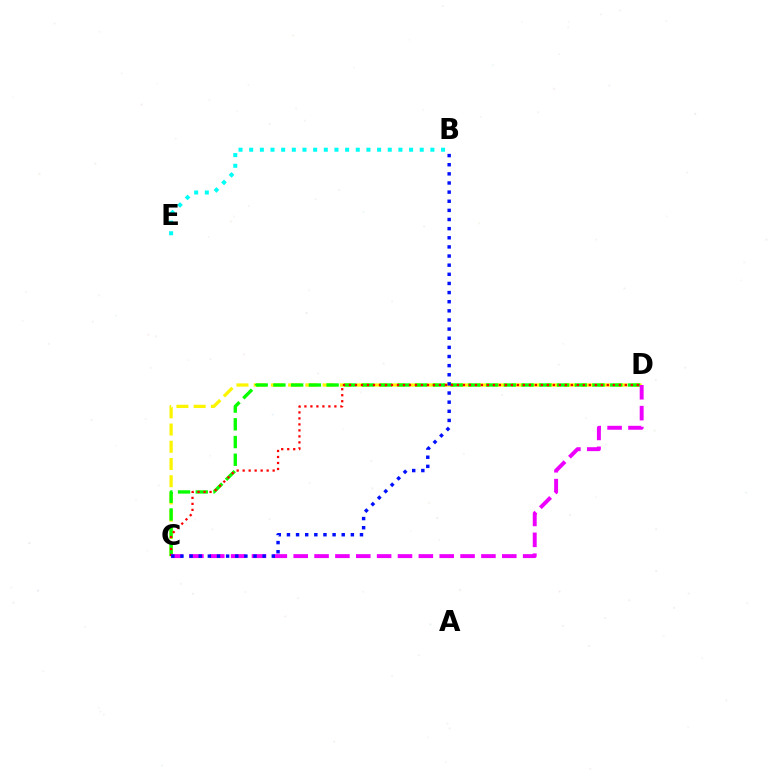{('C', 'D'): [{'color': '#fcf500', 'line_style': 'dashed', 'thickness': 2.34}, {'color': '#08ff00', 'line_style': 'dashed', 'thickness': 2.41}, {'color': '#ff0000', 'line_style': 'dotted', 'thickness': 1.63}, {'color': '#ee00ff', 'line_style': 'dashed', 'thickness': 2.83}], ('B', 'C'): [{'color': '#0010ff', 'line_style': 'dotted', 'thickness': 2.48}], ('B', 'E'): [{'color': '#00fff6', 'line_style': 'dotted', 'thickness': 2.9}]}